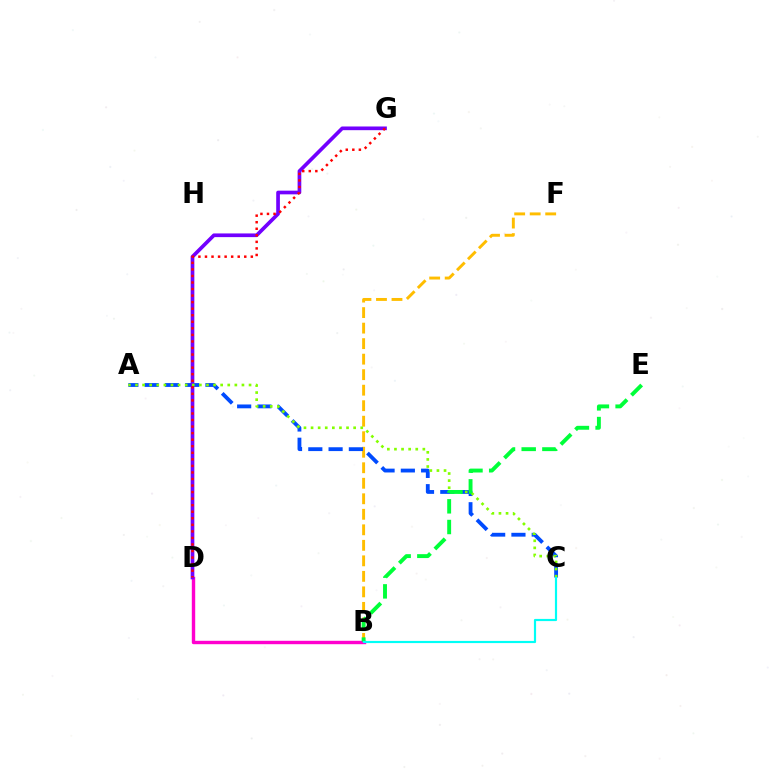{('B', 'F'): [{'color': '#ffbd00', 'line_style': 'dashed', 'thickness': 2.11}], ('B', 'D'): [{'color': '#ff00cf', 'line_style': 'solid', 'thickness': 2.45}], ('A', 'C'): [{'color': '#004bff', 'line_style': 'dashed', 'thickness': 2.75}, {'color': '#84ff00', 'line_style': 'dotted', 'thickness': 1.93}], ('D', 'G'): [{'color': '#7200ff', 'line_style': 'solid', 'thickness': 2.66}, {'color': '#ff0000', 'line_style': 'dotted', 'thickness': 1.78}], ('B', 'E'): [{'color': '#00ff39', 'line_style': 'dashed', 'thickness': 2.81}], ('B', 'C'): [{'color': '#00fff6', 'line_style': 'solid', 'thickness': 1.57}]}